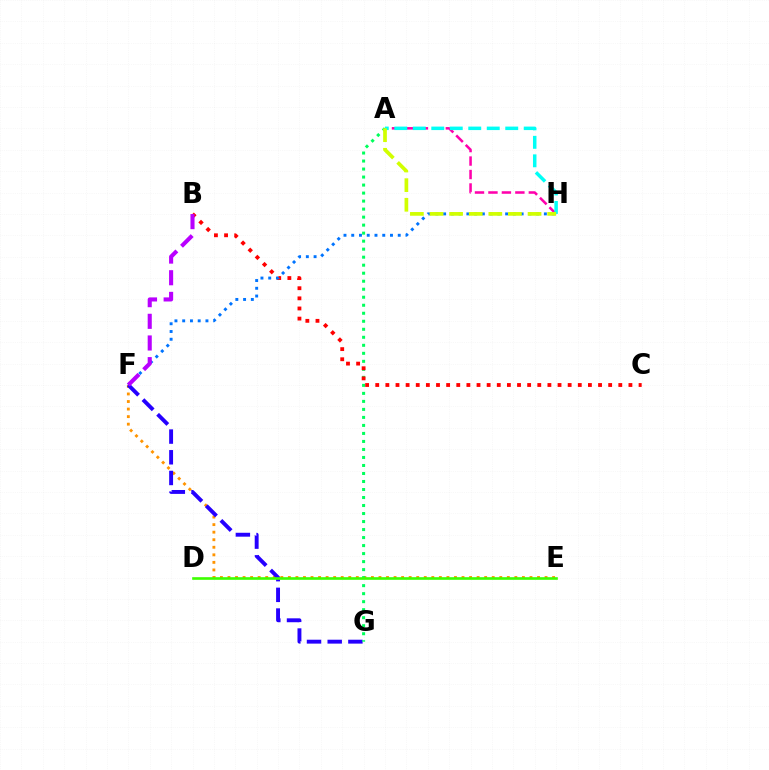{('A', 'H'): [{'color': '#ff00ac', 'line_style': 'dashed', 'thickness': 1.83}, {'color': '#00fff6', 'line_style': 'dashed', 'thickness': 2.51}, {'color': '#d1ff00', 'line_style': 'dashed', 'thickness': 2.66}], ('E', 'F'): [{'color': '#ff9400', 'line_style': 'dotted', 'thickness': 2.05}], ('F', 'G'): [{'color': '#2500ff', 'line_style': 'dashed', 'thickness': 2.81}], ('A', 'G'): [{'color': '#00ff5c', 'line_style': 'dotted', 'thickness': 2.18}], ('B', 'C'): [{'color': '#ff0000', 'line_style': 'dotted', 'thickness': 2.75}], ('D', 'E'): [{'color': '#3dff00', 'line_style': 'solid', 'thickness': 1.9}], ('F', 'H'): [{'color': '#0074ff', 'line_style': 'dotted', 'thickness': 2.11}], ('B', 'F'): [{'color': '#b900ff', 'line_style': 'dashed', 'thickness': 2.94}]}